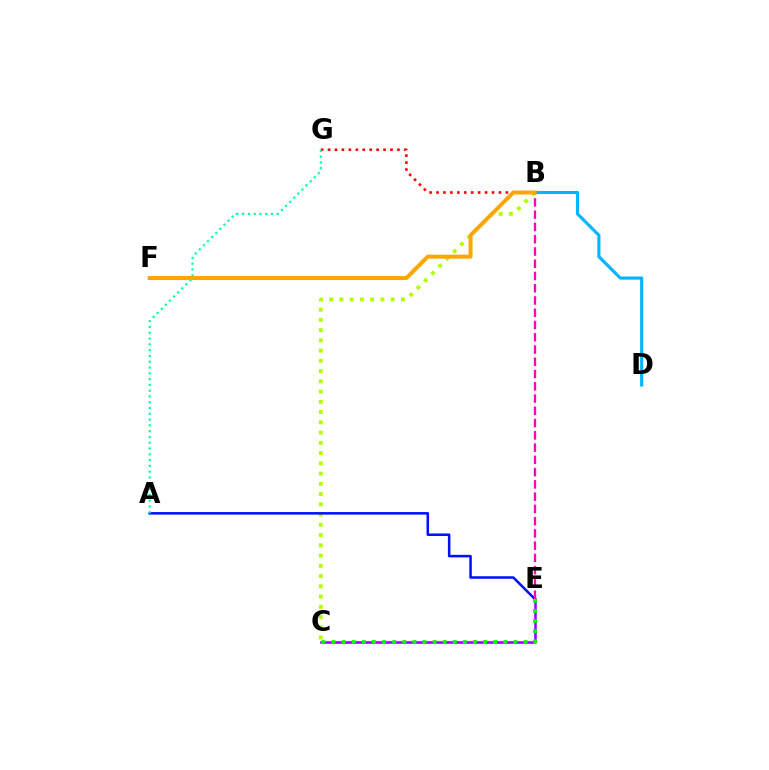{('C', 'E'): [{'color': '#9b00ff', 'line_style': 'solid', 'thickness': 1.85}, {'color': '#08ff00', 'line_style': 'dotted', 'thickness': 2.75}], ('B', 'C'): [{'color': '#b3ff00', 'line_style': 'dotted', 'thickness': 2.78}], ('B', 'G'): [{'color': '#ff0000', 'line_style': 'dotted', 'thickness': 1.88}], ('A', 'E'): [{'color': '#0010ff', 'line_style': 'solid', 'thickness': 1.82}], ('A', 'G'): [{'color': '#00ff9d', 'line_style': 'dotted', 'thickness': 1.57}], ('B', 'E'): [{'color': '#ff00bd', 'line_style': 'dashed', 'thickness': 1.67}], ('B', 'D'): [{'color': '#00b5ff', 'line_style': 'solid', 'thickness': 2.25}], ('B', 'F'): [{'color': '#ffa500', 'line_style': 'solid', 'thickness': 2.87}]}